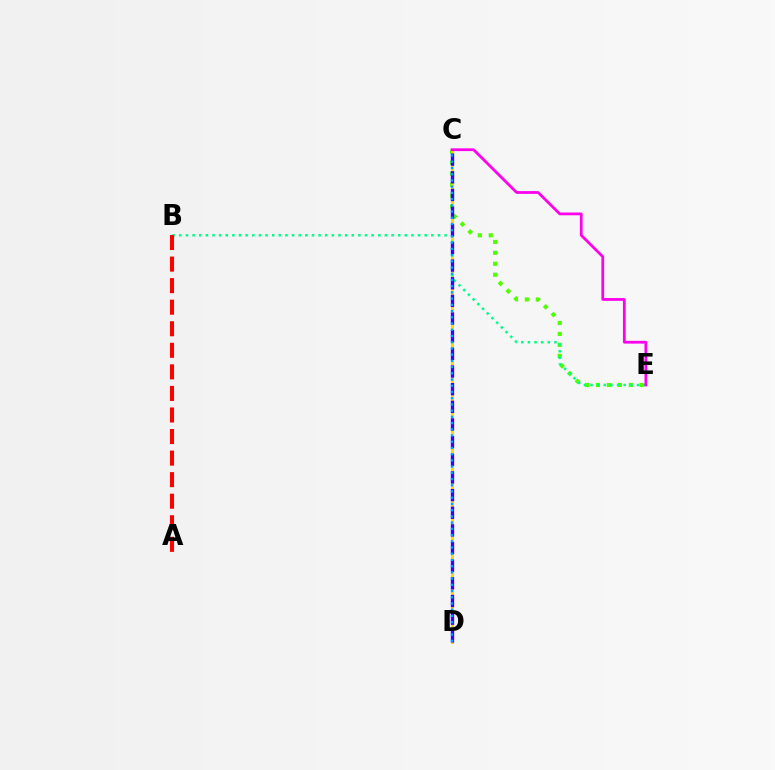{('C', 'E'): [{'color': '#4fff00', 'line_style': 'dotted', 'thickness': 2.98}, {'color': '#ff00ed', 'line_style': 'solid', 'thickness': 1.99}], ('C', 'D'): [{'color': '#ffd500', 'line_style': 'solid', 'thickness': 2.12}, {'color': '#3700ff', 'line_style': 'dashed', 'thickness': 2.4}, {'color': '#009eff', 'line_style': 'dotted', 'thickness': 1.69}], ('B', 'E'): [{'color': '#00ff86', 'line_style': 'dotted', 'thickness': 1.8}], ('A', 'B'): [{'color': '#ff0000', 'line_style': 'dashed', 'thickness': 2.93}]}